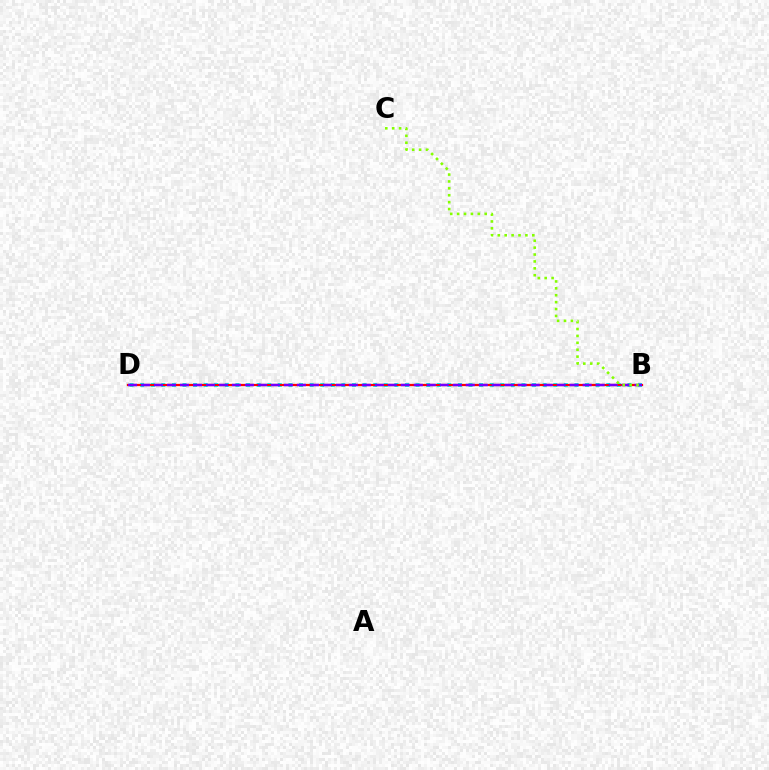{('B', 'D'): [{'color': '#00fff6', 'line_style': 'dotted', 'thickness': 2.88}, {'color': '#ff0000', 'line_style': 'solid', 'thickness': 1.62}, {'color': '#7200ff', 'line_style': 'dashed', 'thickness': 1.76}], ('B', 'C'): [{'color': '#84ff00', 'line_style': 'dotted', 'thickness': 1.87}]}